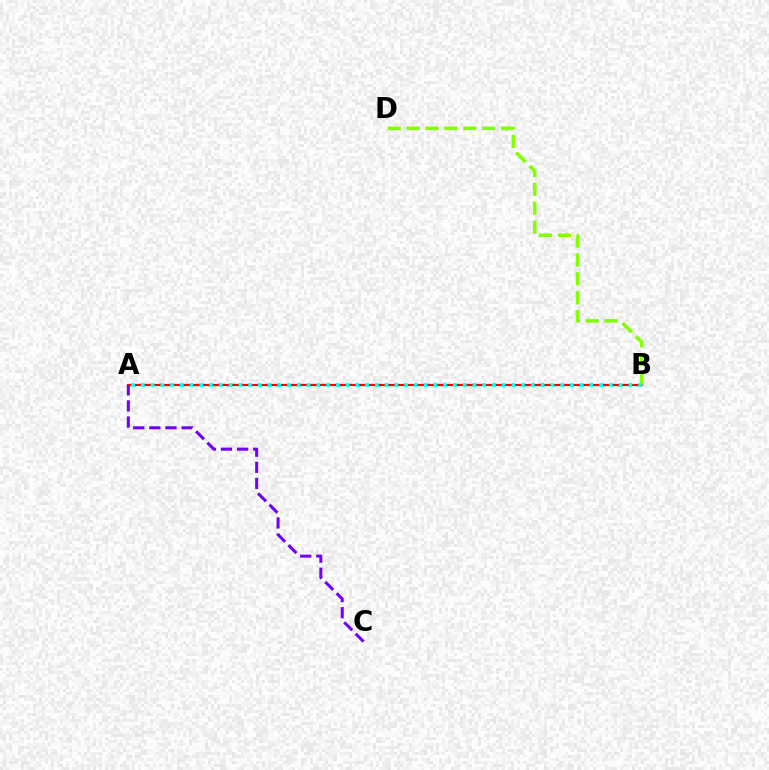{('A', 'C'): [{'color': '#7200ff', 'line_style': 'dashed', 'thickness': 2.19}], ('A', 'B'): [{'color': '#ff0000', 'line_style': 'solid', 'thickness': 1.58}, {'color': '#00fff6', 'line_style': 'dotted', 'thickness': 2.65}], ('B', 'D'): [{'color': '#84ff00', 'line_style': 'dashed', 'thickness': 2.57}]}